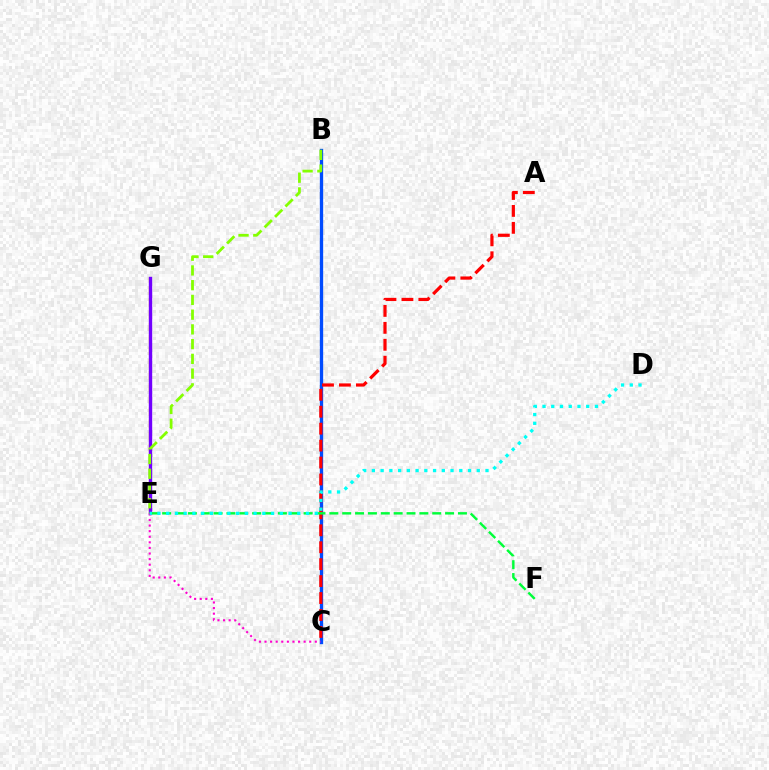{('B', 'C'): [{'color': '#004bff', 'line_style': 'solid', 'thickness': 2.39}], ('E', 'G'): [{'color': '#ffbd00', 'line_style': 'dashed', 'thickness': 1.65}, {'color': '#7200ff', 'line_style': 'solid', 'thickness': 2.44}], ('A', 'C'): [{'color': '#ff0000', 'line_style': 'dashed', 'thickness': 2.3}], ('B', 'E'): [{'color': '#84ff00', 'line_style': 'dashed', 'thickness': 2.0}], ('C', 'E'): [{'color': '#ff00cf', 'line_style': 'dotted', 'thickness': 1.52}], ('E', 'F'): [{'color': '#00ff39', 'line_style': 'dashed', 'thickness': 1.75}], ('D', 'E'): [{'color': '#00fff6', 'line_style': 'dotted', 'thickness': 2.37}]}